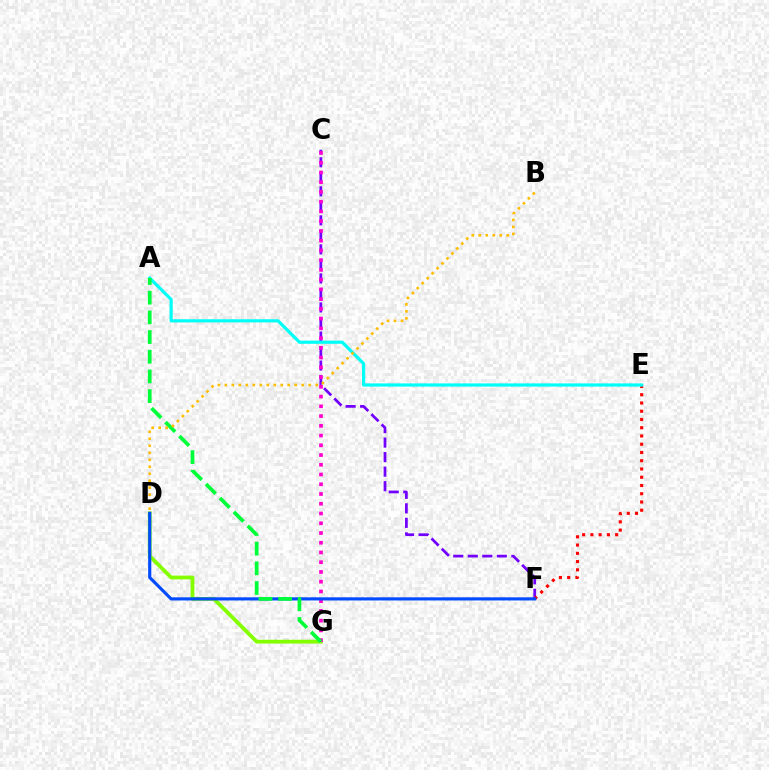{('C', 'F'): [{'color': '#7200ff', 'line_style': 'dashed', 'thickness': 1.97}], ('D', 'G'): [{'color': '#84ff00', 'line_style': 'solid', 'thickness': 2.74}], ('E', 'F'): [{'color': '#ff0000', 'line_style': 'dotted', 'thickness': 2.24}], ('C', 'G'): [{'color': '#ff00cf', 'line_style': 'dotted', 'thickness': 2.65}], ('D', 'F'): [{'color': '#004bff', 'line_style': 'solid', 'thickness': 2.27}], ('A', 'E'): [{'color': '#00fff6', 'line_style': 'solid', 'thickness': 2.29}], ('A', 'G'): [{'color': '#00ff39', 'line_style': 'dashed', 'thickness': 2.67}], ('B', 'D'): [{'color': '#ffbd00', 'line_style': 'dotted', 'thickness': 1.9}]}